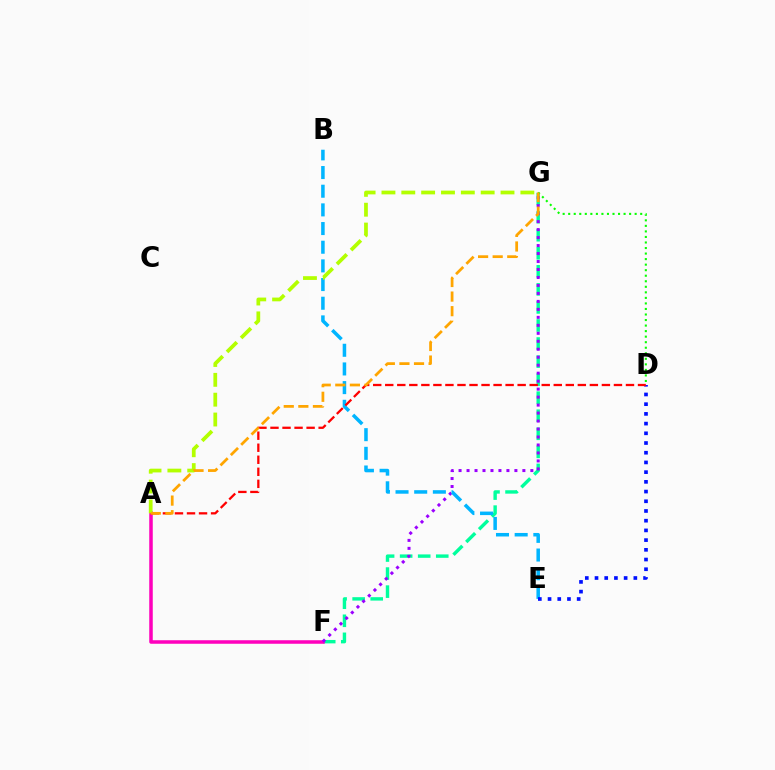{('F', 'G'): [{'color': '#00ff9d', 'line_style': 'dashed', 'thickness': 2.45}, {'color': '#9b00ff', 'line_style': 'dotted', 'thickness': 2.17}], ('A', 'F'): [{'color': '#ff00bd', 'line_style': 'solid', 'thickness': 2.54}], ('D', 'G'): [{'color': '#08ff00', 'line_style': 'dotted', 'thickness': 1.5}], ('B', 'E'): [{'color': '#00b5ff', 'line_style': 'dashed', 'thickness': 2.54}], ('D', 'E'): [{'color': '#0010ff', 'line_style': 'dotted', 'thickness': 2.64}], ('A', 'D'): [{'color': '#ff0000', 'line_style': 'dashed', 'thickness': 1.64}], ('A', 'G'): [{'color': '#b3ff00', 'line_style': 'dashed', 'thickness': 2.7}, {'color': '#ffa500', 'line_style': 'dashed', 'thickness': 1.98}]}